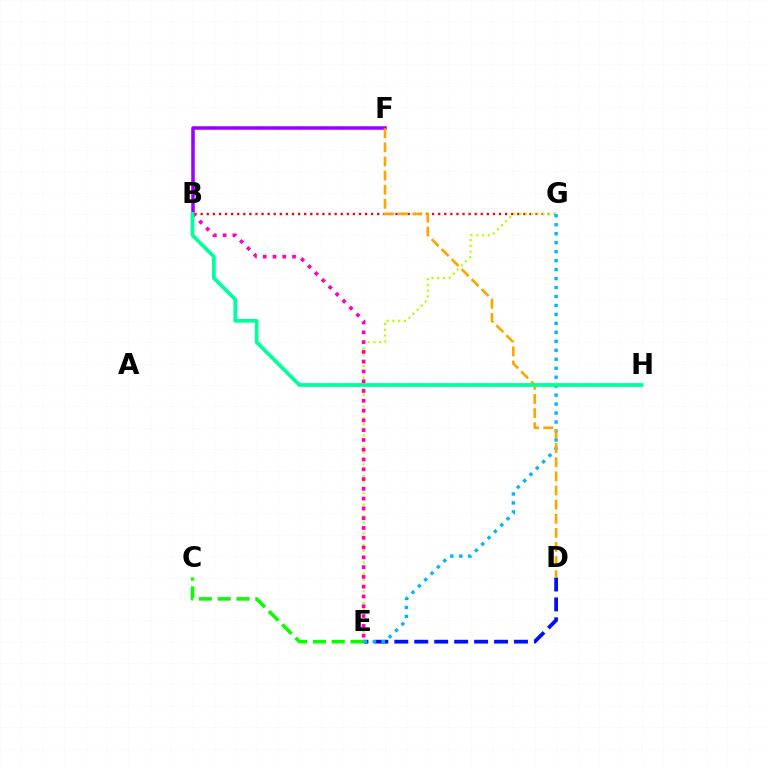{('B', 'G'): [{'color': '#ff0000', 'line_style': 'dotted', 'thickness': 1.65}], ('D', 'E'): [{'color': '#0010ff', 'line_style': 'dashed', 'thickness': 2.71}], ('C', 'E'): [{'color': '#08ff00', 'line_style': 'dashed', 'thickness': 2.56}], ('B', 'F'): [{'color': '#9b00ff', 'line_style': 'solid', 'thickness': 2.53}], ('E', 'G'): [{'color': '#b3ff00', 'line_style': 'dotted', 'thickness': 1.57}, {'color': '#00b5ff', 'line_style': 'dotted', 'thickness': 2.44}], ('B', 'E'): [{'color': '#ff00bd', 'line_style': 'dotted', 'thickness': 2.66}], ('D', 'F'): [{'color': '#ffa500', 'line_style': 'dashed', 'thickness': 1.92}], ('B', 'H'): [{'color': '#00ff9d', 'line_style': 'solid', 'thickness': 2.7}]}